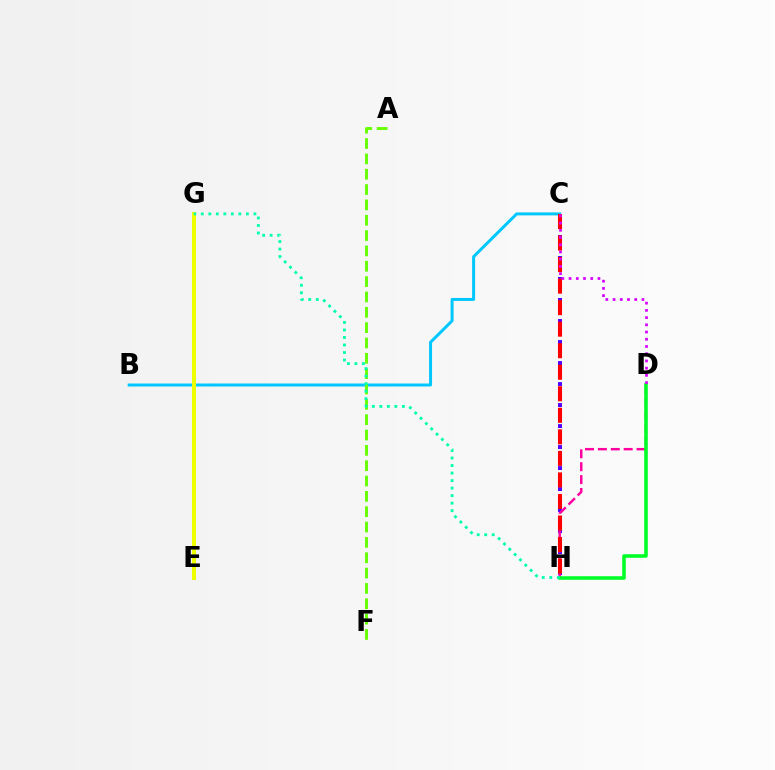{('E', 'G'): [{'color': '#003fff', 'line_style': 'solid', 'thickness': 2.86}, {'color': '#ff8800', 'line_style': 'dotted', 'thickness': 1.64}, {'color': '#eeff00', 'line_style': 'solid', 'thickness': 2.88}], ('B', 'C'): [{'color': '#00c7ff', 'line_style': 'solid', 'thickness': 2.15}], ('C', 'H'): [{'color': '#4f00ff', 'line_style': 'dotted', 'thickness': 2.85}, {'color': '#ff0000', 'line_style': 'dashed', 'thickness': 2.93}], ('D', 'H'): [{'color': '#ff00a0', 'line_style': 'dashed', 'thickness': 1.75}, {'color': '#00ff27', 'line_style': 'solid', 'thickness': 2.58}], ('A', 'F'): [{'color': '#66ff00', 'line_style': 'dashed', 'thickness': 2.08}], ('C', 'D'): [{'color': '#d600ff', 'line_style': 'dotted', 'thickness': 1.96}], ('G', 'H'): [{'color': '#00ffaf', 'line_style': 'dotted', 'thickness': 2.04}]}